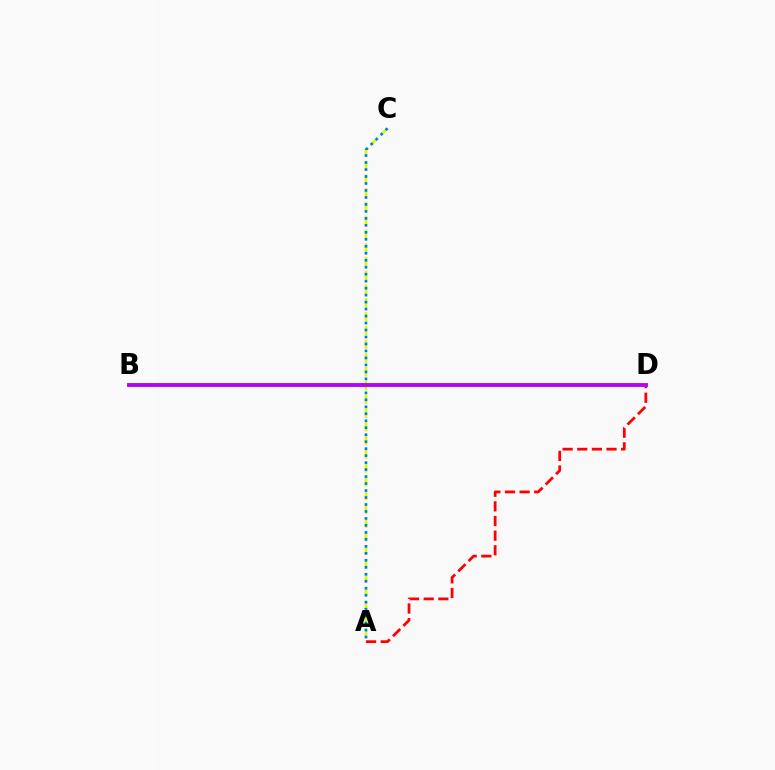{('A', 'C'): [{'color': '#d1ff00', 'line_style': 'dashed', 'thickness': 1.87}, {'color': '#0074ff', 'line_style': 'dotted', 'thickness': 1.9}], ('A', 'D'): [{'color': '#ff0000', 'line_style': 'dashed', 'thickness': 1.99}], ('B', 'D'): [{'color': '#00ff5c', 'line_style': 'solid', 'thickness': 2.78}, {'color': '#b900ff', 'line_style': 'solid', 'thickness': 2.74}]}